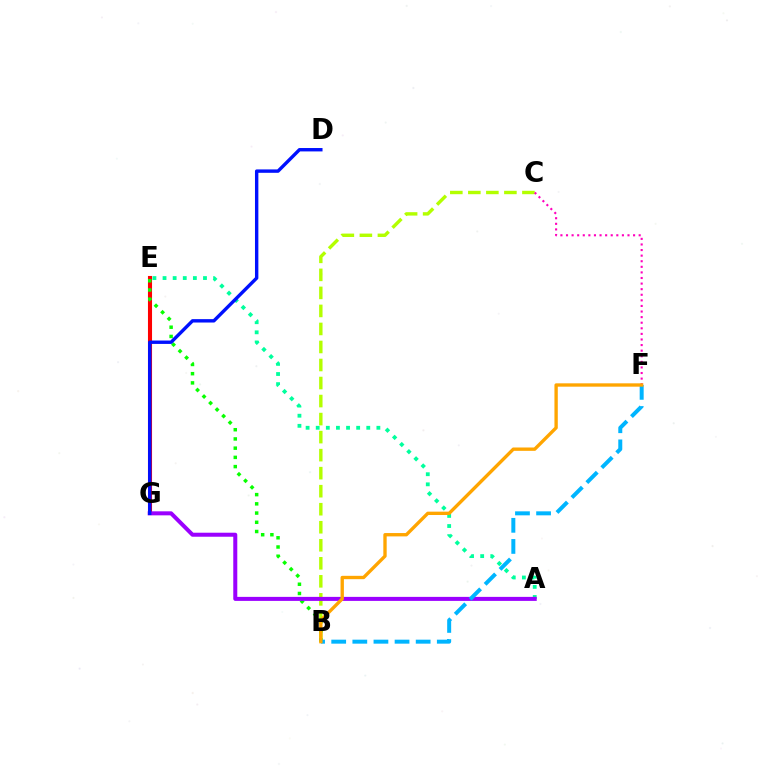{('B', 'C'): [{'color': '#b3ff00', 'line_style': 'dashed', 'thickness': 2.45}], ('E', 'G'): [{'color': '#ff0000', 'line_style': 'solid', 'thickness': 2.94}], ('B', 'E'): [{'color': '#08ff00', 'line_style': 'dotted', 'thickness': 2.51}], ('A', 'E'): [{'color': '#00ff9d', 'line_style': 'dotted', 'thickness': 2.75}], ('A', 'G'): [{'color': '#9b00ff', 'line_style': 'solid', 'thickness': 2.89}], ('B', 'F'): [{'color': '#00b5ff', 'line_style': 'dashed', 'thickness': 2.87}, {'color': '#ffa500', 'line_style': 'solid', 'thickness': 2.41}], ('C', 'F'): [{'color': '#ff00bd', 'line_style': 'dotted', 'thickness': 1.52}], ('D', 'G'): [{'color': '#0010ff', 'line_style': 'solid', 'thickness': 2.44}]}